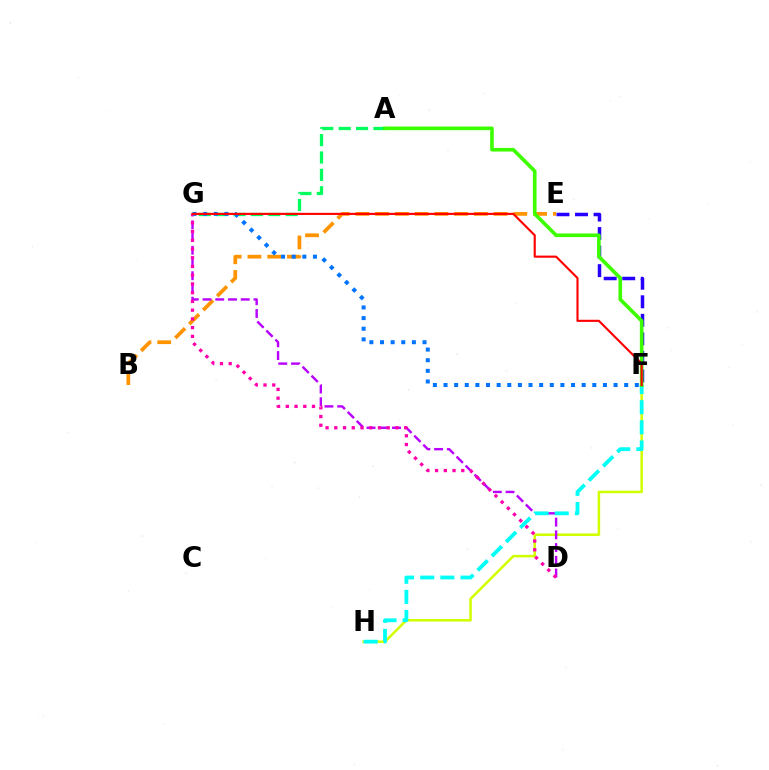{('A', 'G'): [{'color': '#00ff5c', 'line_style': 'dashed', 'thickness': 2.36}], ('B', 'E'): [{'color': '#ff9400', 'line_style': 'dashed', 'thickness': 2.68}], ('E', 'F'): [{'color': '#2500ff', 'line_style': 'dashed', 'thickness': 2.52}], ('F', 'H'): [{'color': '#d1ff00', 'line_style': 'solid', 'thickness': 1.82}, {'color': '#00fff6', 'line_style': 'dashed', 'thickness': 2.73}], ('D', 'G'): [{'color': '#b900ff', 'line_style': 'dashed', 'thickness': 1.73}, {'color': '#ff00ac', 'line_style': 'dotted', 'thickness': 2.37}], ('F', 'G'): [{'color': '#0074ff', 'line_style': 'dotted', 'thickness': 2.89}, {'color': '#ff0000', 'line_style': 'solid', 'thickness': 1.53}], ('A', 'F'): [{'color': '#3dff00', 'line_style': 'solid', 'thickness': 2.62}]}